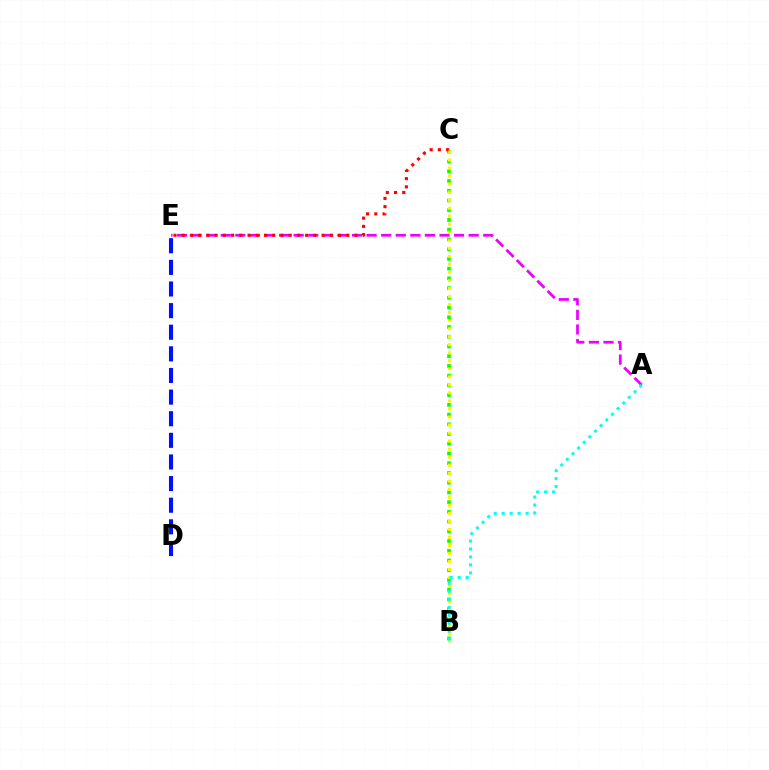{('B', 'C'): [{'color': '#08ff00', 'line_style': 'dotted', 'thickness': 2.64}, {'color': '#fcf500', 'line_style': 'dotted', 'thickness': 2.18}], ('A', 'E'): [{'color': '#ee00ff', 'line_style': 'dashed', 'thickness': 1.98}], ('C', 'E'): [{'color': '#ff0000', 'line_style': 'dotted', 'thickness': 2.24}], ('D', 'E'): [{'color': '#0010ff', 'line_style': 'dashed', 'thickness': 2.94}], ('A', 'B'): [{'color': '#00fff6', 'line_style': 'dotted', 'thickness': 2.17}]}